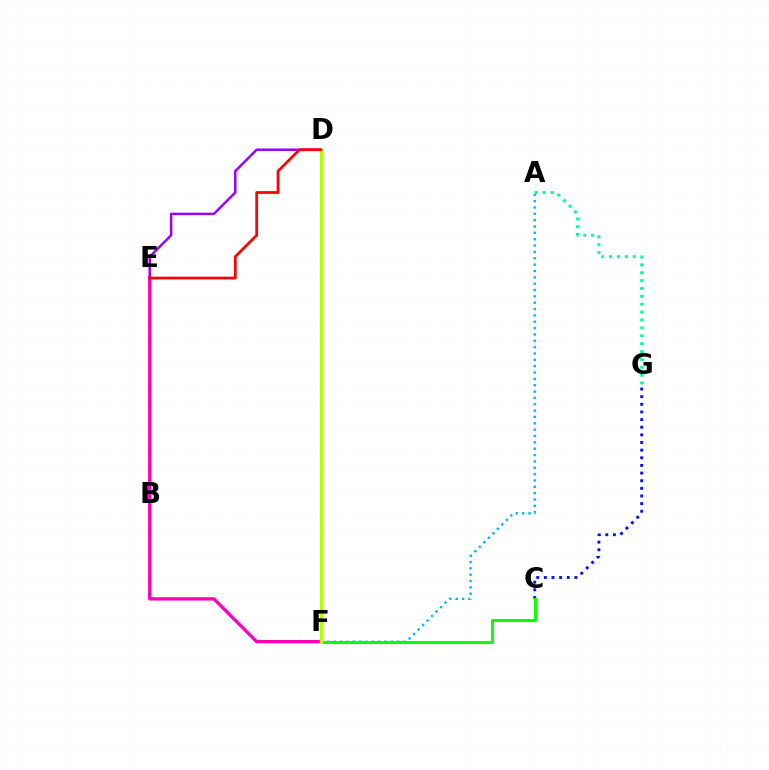{('E', 'F'): [{'color': '#ff00bd', 'line_style': 'solid', 'thickness': 2.41}], ('A', 'F'): [{'color': '#00b5ff', 'line_style': 'dotted', 'thickness': 1.72}], ('C', 'G'): [{'color': '#0010ff', 'line_style': 'dotted', 'thickness': 2.08}], ('C', 'F'): [{'color': '#08ff00', 'line_style': 'solid', 'thickness': 2.13}], ('D', 'E'): [{'color': '#9b00ff', 'line_style': 'solid', 'thickness': 1.79}, {'color': '#ff0000', 'line_style': 'solid', 'thickness': 1.98}], ('D', 'F'): [{'color': '#ffa500', 'line_style': 'dotted', 'thickness': 1.98}, {'color': '#b3ff00', 'line_style': 'solid', 'thickness': 2.51}], ('A', 'G'): [{'color': '#00ff9d', 'line_style': 'dotted', 'thickness': 2.14}]}